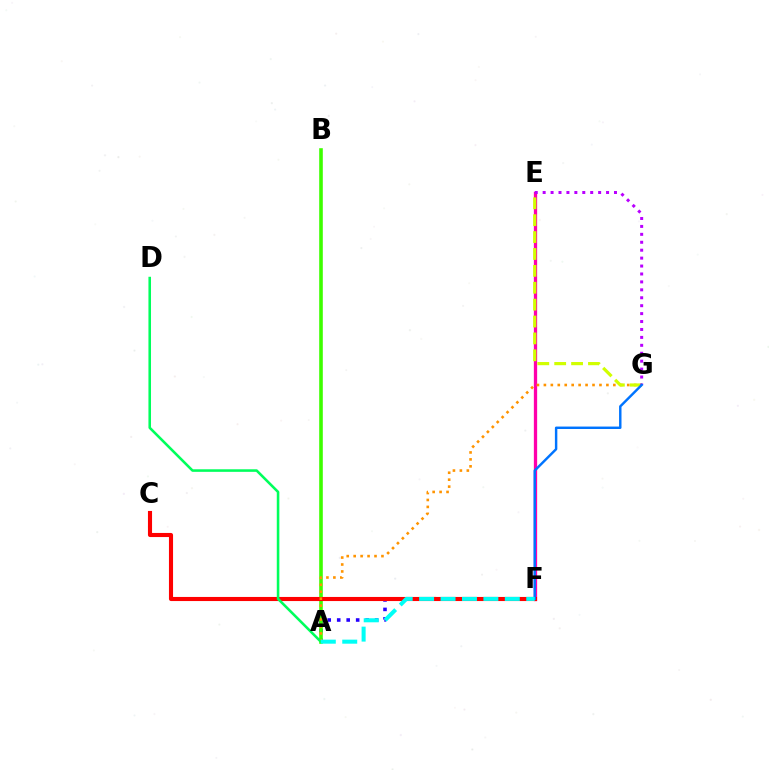{('A', 'F'): [{'color': '#2500ff', 'line_style': 'dotted', 'thickness': 2.58}, {'color': '#00fff6', 'line_style': 'dashed', 'thickness': 2.91}], ('E', 'F'): [{'color': '#ff00ac', 'line_style': 'solid', 'thickness': 2.37}], ('A', 'B'): [{'color': '#3dff00', 'line_style': 'solid', 'thickness': 2.59}], ('C', 'F'): [{'color': '#ff0000', 'line_style': 'solid', 'thickness': 2.95}], ('A', 'G'): [{'color': '#ff9400', 'line_style': 'dotted', 'thickness': 1.89}], ('E', 'G'): [{'color': '#d1ff00', 'line_style': 'dashed', 'thickness': 2.29}, {'color': '#b900ff', 'line_style': 'dotted', 'thickness': 2.15}], ('F', 'G'): [{'color': '#0074ff', 'line_style': 'solid', 'thickness': 1.76}], ('A', 'D'): [{'color': '#00ff5c', 'line_style': 'solid', 'thickness': 1.85}]}